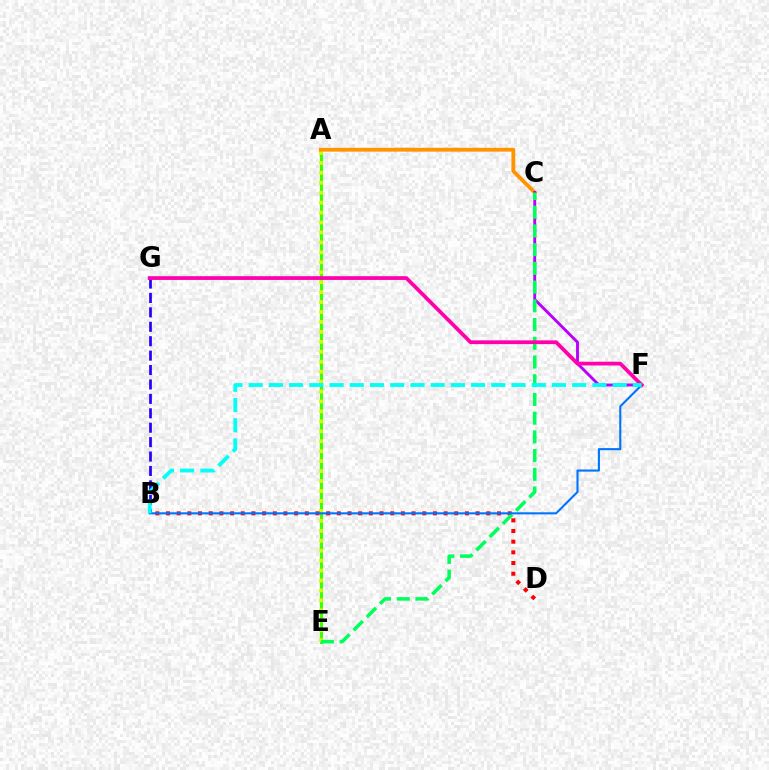{('B', 'G'): [{'color': '#2500ff', 'line_style': 'dashed', 'thickness': 1.96}], ('A', 'E'): [{'color': '#3dff00', 'line_style': 'solid', 'thickness': 2.22}, {'color': '#d1ff00', 'line_style': 'dotted', 'thickness': 2.7}], ('A', 'C'): [{'color': '#ff9400', 'line_style': 'solid', 'thickness': 2.76}], ('B', 'D'): [{'color': '#ff0000', 'line_style': 'dotted', 'thickness': 2.9}], ('C', 'F'): [{'color': '#b900ff', 'line_style': 'solid', 'thickness': 2.07}], ('C', 'E'): [{'color': '#00ff5c', 'line_style': 'dashed', 'thickness': 2.54}], ('B', 'F'): [{'color': '#0074ff', 'line_style': 'solid', 'thickness': 1.52}, {'color': '#00fff6', 'line_style': 'dashed', 'thickness': 2.75}], ('F', 'G'): [{'color': '#ff00ac', 'line_style': 'solid', 'thickness': 2.7}]}